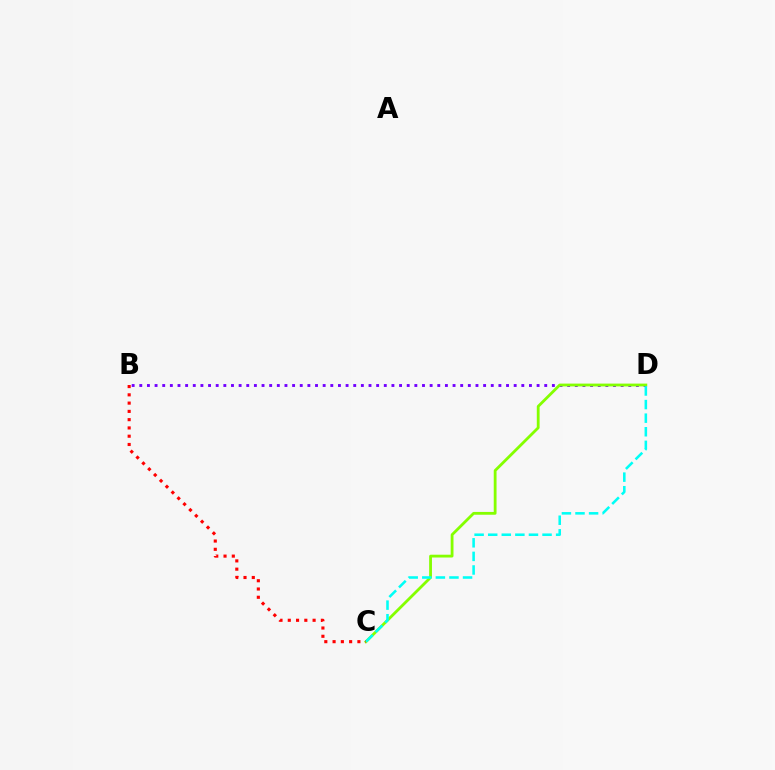{('B', 'D'): [{'color': '#7200ff', 'line_style': 'dotted', 'thickness': 2.08}], ('C', 'D'): [{'color': '#84ff00', 'line_style': 'solid', 'thickness': 2.02}, {'color': '#00fff6', 'line_style': 'dashed', 'thickness': 1.85}], ('B', 'C'): [{'color': '#ff0000', 'line_style': 'dotted', 'thickness': 2.25}]}